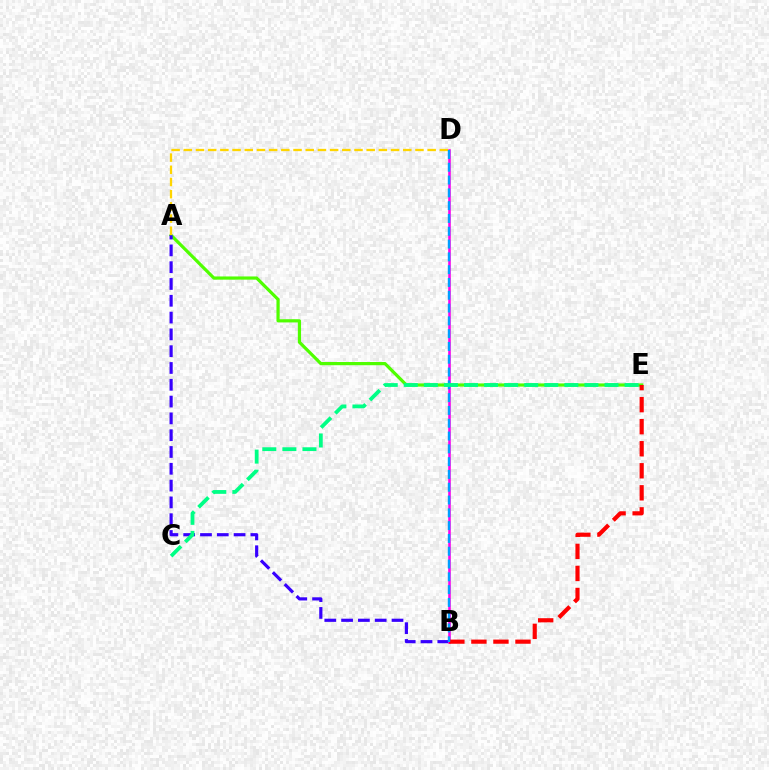{('A', 'E'): [{'color': '#4fff00', 'line_style': 'solid', 'thickness': 2.31}], ('A', 'B'): [{'color': '#3700ff', 'line_style': 'dashed', 'thickness': 2.28}], ('B', 'D'): [{'color': '#ff00ed', 'line_style': 'solid', 'thickness': 1.86}, {'color': '#009eff', 'line_style': 'dashed', 'thickness': 1.74}], ('B', 'E'): [{'color': '#ff0000', 'line_style': 'dashed', 'thickness': 2.99}], ('A', 'D'): [{'color': '#ffd500', 'line_style': 'dashed', 'thickness': 1.66}], ('C', 'E'): [{'color': '#00ff86', 'line_style': 'dashed', 'thickness': 2.73}]}